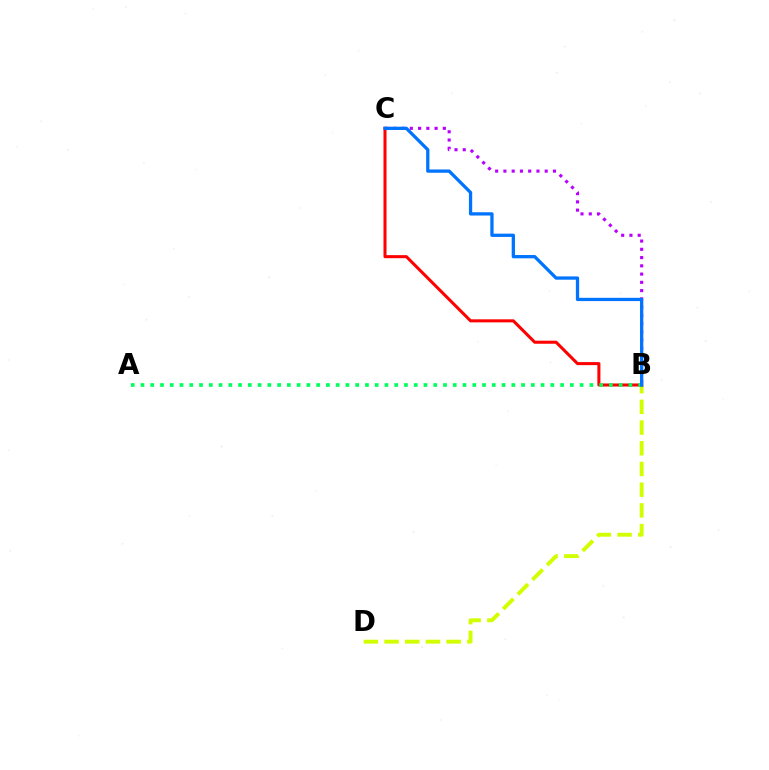{('B', 'C'): [{'color': '#b900ff', 'line_style': 'dotted', 'thickness': 2.24}, {'color': '#ff0000', 'line_style': 'solid', 'thickness': 2.19}, {'color': '#0074ff', 'line_style': 'solid', 'thickness': 2.36}], ('B', 'D'): [{'color': '#d1ff00', 'line_style': 'dashed', 'thickness': 2.81}], ('A', 'B'): [{'color': '#00ff5c', 'line_style': 'dotted', 'thickness': 2.65}]}